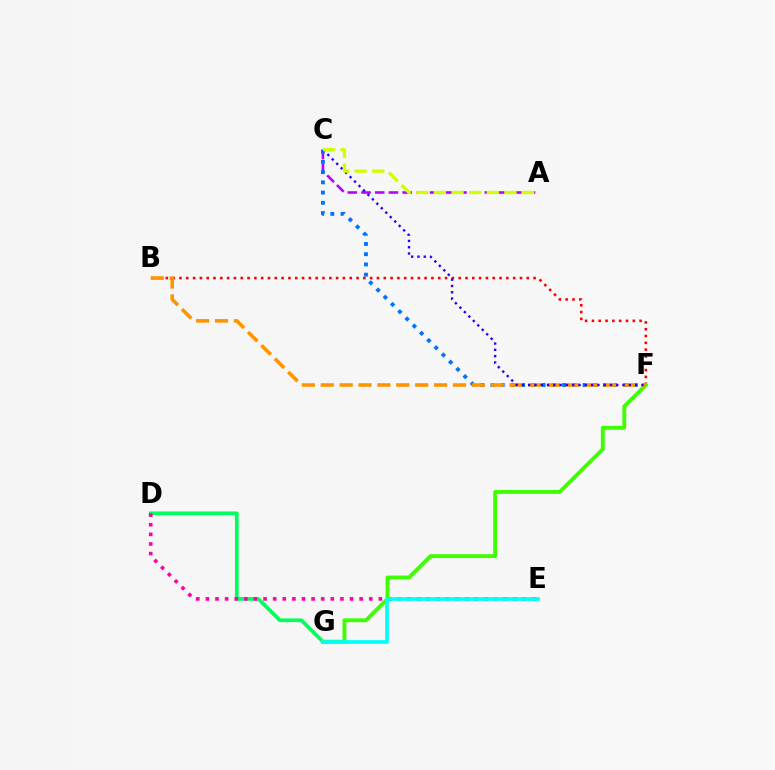{('A', 'C'): [{'color': '#b900ff', 'line_style': 'dashed', 'thickness': 1.86}, {'color': '#d1ff00', 'line_style': 'dashed', 'thickness': 2.39}], ('C', 'F'): [{'color': '#0074ff', 'line_style': 'dotted', 'thickness': 2.78}, {'color': '#2500ff', 'line_style': 'dotted', 'thickness': 1.71}], ('D', 'G'): [{'color': '#00ff5c', 'line_style': 'solid', 'thickness': 2.67}], ('B', 'F'): [{'color': '#ff0000', 'line_style': 'dotted', 'thickness': 1.85}, {'color': '#ff9400', 'line_style': 'dashed', 'thickness': 2.57}], ('D', 'E'): [{'color': '#ff00ac', 'line_style': 'dotted', 'thickness': 2.61}], ('F', 'G'): [{'color': '#3dff00', 'line_style': 'solid', 'thickness': 2.78}], ('E', 'G'): [{'color': '#00fff6', 'line_style': 'solid', 'thickness': 2.65}]}